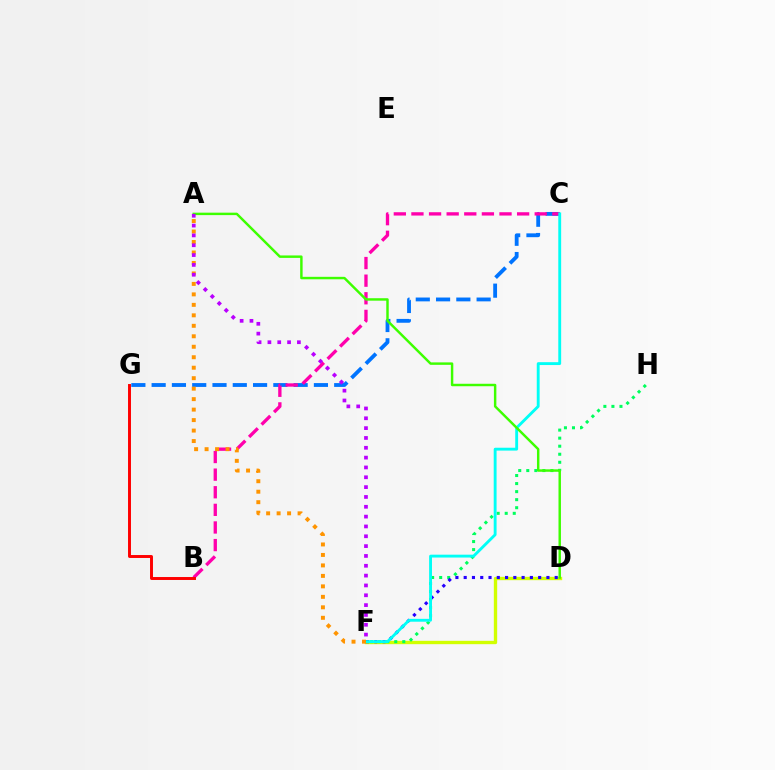{('D', 'F'): [{'color': '#d1ff00', 'line_style': 'solid', 'thickness': 2.41}, {'color': '#2500ff', 'line_style': 'dotted', 'thickness': 2.25}], ('C', 'G'): [{'color': '#0074ff', 'line_style': 'dashed', 'thickness': 2.76}], ('F', 'H'): [{'color': '#00ff5c', 'line_style': 'dotted', 'thickness': 2.19}], ('B', 'C'): [{'color': '#ff00ac', 'line_style': 'dashed', 'thickness': 2.39}], ('C', 'F'): [{'color': '#00fff6', 'line_style': 'solid', 'thickness': 2.06}], ('A', 'F'): [{'color': '#ff9400', 'line_style': 'dotted', 'thickness': 2.85}, {'color': '#b900ff', 'line_style': 'dotted', 'thickness': 2.67}], ('A', 'D'): [{'color': '#3dff00', 'line_style': 'solid', 'thickness': 1.77}], ('B', 'G'): [{'color': '#ff0000', 'line_style': 'solid', 'thickness': 2.12}]}